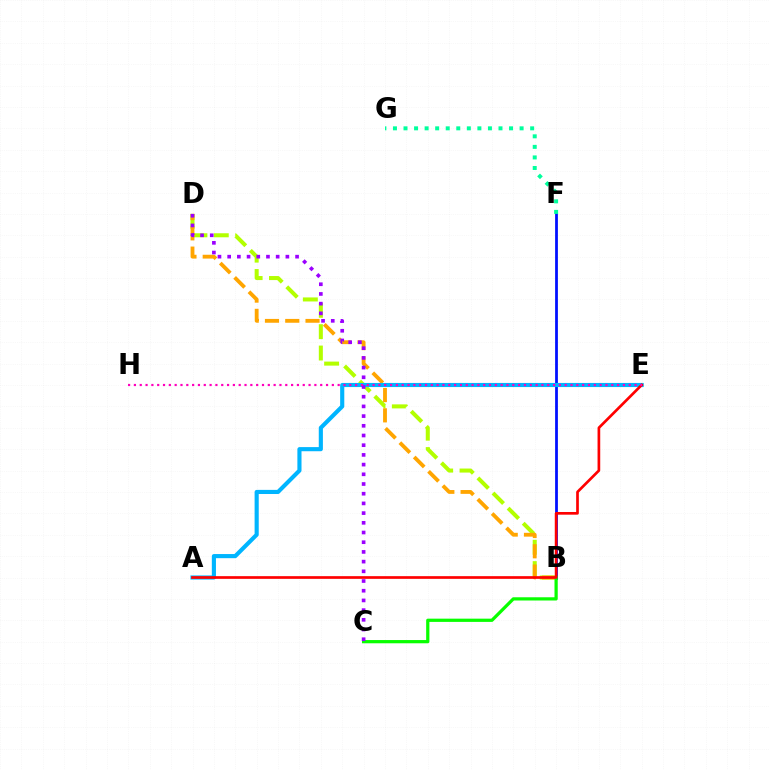{('B', 'F'): [{'color': '#0010ff', 'line_style': 'solid', 'thickness': 2.0}], ('B', 'D'): [{'color': '#b3ff00', 'line_style': 'dashed', 'thickness': 2.9}, {'color': '#ffa500', 'line_style': 'dashed', 'thickness': 2.75}], ('B', 'C'): [{'color': '#08ff00', 'line_style': 'solid', 'thickness': 2.33}], ('A', 'E'): [{'color': '#00b5ff', 'line_style': 'solid', 'thickness': 2.97}, {'color': '#ff0000', 'line_style': 'solid', 'thickness': 1.93}], ('C', 'D'): [{'color': '#9b00ff', 'line_style': 'dotted', 'thickness': 2.64}], ('F', 'G'): [{'color': '#00ff9d', 'line_style': 'dotted', 'thickness': 2.87}], ('E', 'H'): [{'color': '#ff00bd', 'line_style': 'dotted', 'thickness': 1.58}]}